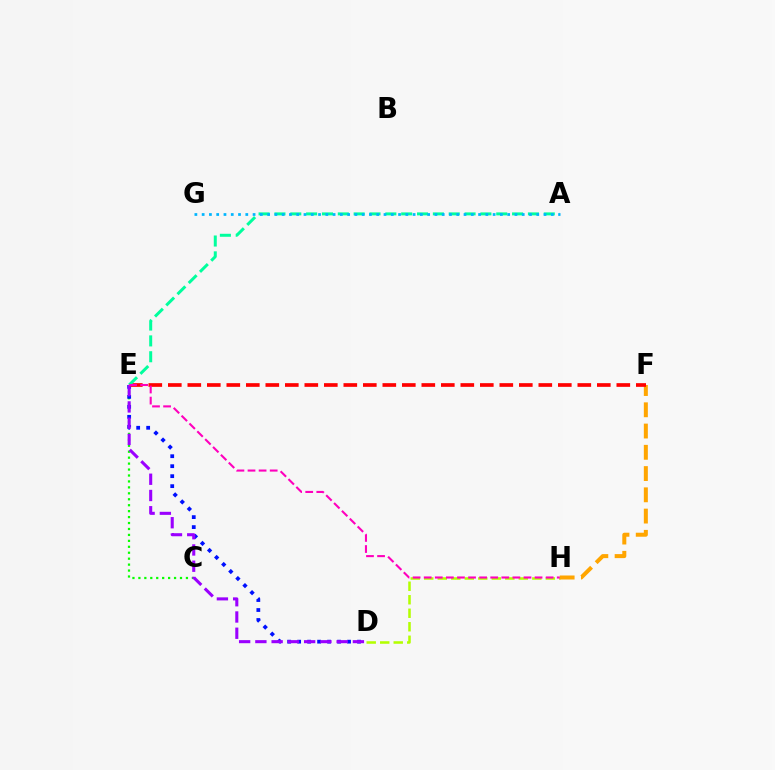{('C', 'E'): [{'color': '#08ff00', 'line_style': 'dotted', 'thickness': 1.61}], ('D', 'E'): [{'color': '#0010ff', 'line_style': 'dotted', 'thickness': 2.71}, {'color': '#9b00ff', 'line_style': 'dashed', 'thickness': 2.21}], ('D', 'H'): [{'color': '#b3ff00', 'line_style': 'dashed', 'thickness': 1.83}], ('F', 'H'): [{'color': '#ffa500', 'line_style': 'dashed', 'thickness': 2.89}], ('E', 'F'): [{'color': '#ff0000', 'line_style': 'dashed', 'thickness': 2.65}], ('A', 'E'): [{'color': '#00ff9d', 'line_style': 'dashed', 'thickness': 2.15}], ('A', 'G'): [{'color': '#00b5ff', 'line_style': 'dotted', 'thickness': 1.98}], ('E', 'H'): [{'color': '#ff00bd', 'line_style': 'dashed', 'thickness': 1.51}]}